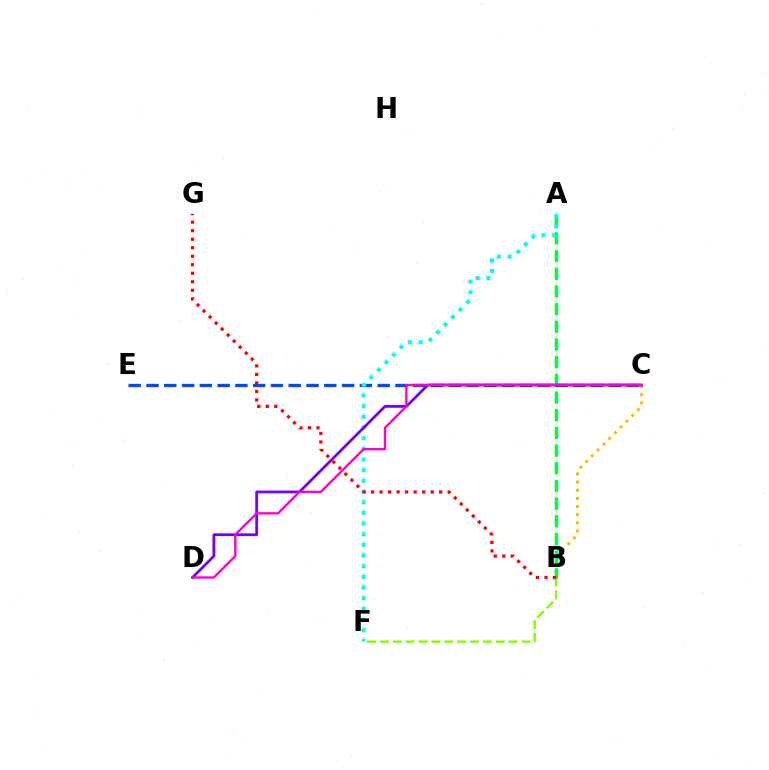{('C', 'E'): [{'color': '#004bff', 'line_style': 'dashed', 'thickness': 2.42}], ('B', 'C'): [{'color': '#ffbd00', 'line_style': 'dotted', 'thickness': 2.21}], ('B', 'F'): [{'color': '#84ff00', 'line_style': 'dashed', 'thickness': 1.75}], ('A', 'B'): [{'color': '#00ff39', 'line_style': 'dashed', 'thickness': 2.4}], ('A', 'F'): [{'color': '#00fff6', 'line_style': 'dotted', 'thickness': 2.9}], ('C', 'D'): [{'color': '#7200ff', 'line_style': 'solid', 'thickness': 1.99}, {'color': '#ff00cf', 'line_style': 'solid', 'thickness': 1.7}], ('B', 'G'): [{'color': '#ff0000', 'line_style': 'dotted', 'thickness': 2.31}]}